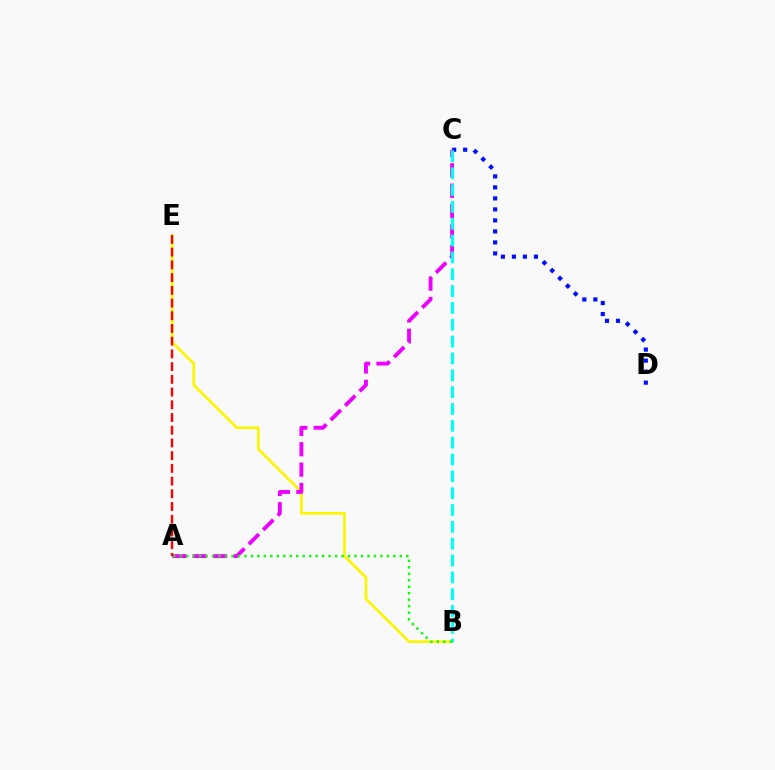{('B', 'E'): [{'color': '#fcf500', 'line_style': 'solid', 'thickness': 1.93}], ('C', 'D'): [{'color': '#0010ff', 'line_style': 'dotted', 'thickness': 2.99}], ('A', 'C'): [{'color': '#ee00ff', 'line_style': 'dashed', 'thickness': 2.77}], ('B', 'C'): [{'color': '#00fff6', 'line_style': 'dashed', 'thickness': 2.29}], ('A', 'B'): [{'color': '#08ff00', 'line_style': 'dotted', 'thickness': 1.76}], ('A', 'E'): [{'color': '#ff0000', 'line_style': 'dashed', 'thickness': 1.73}]}